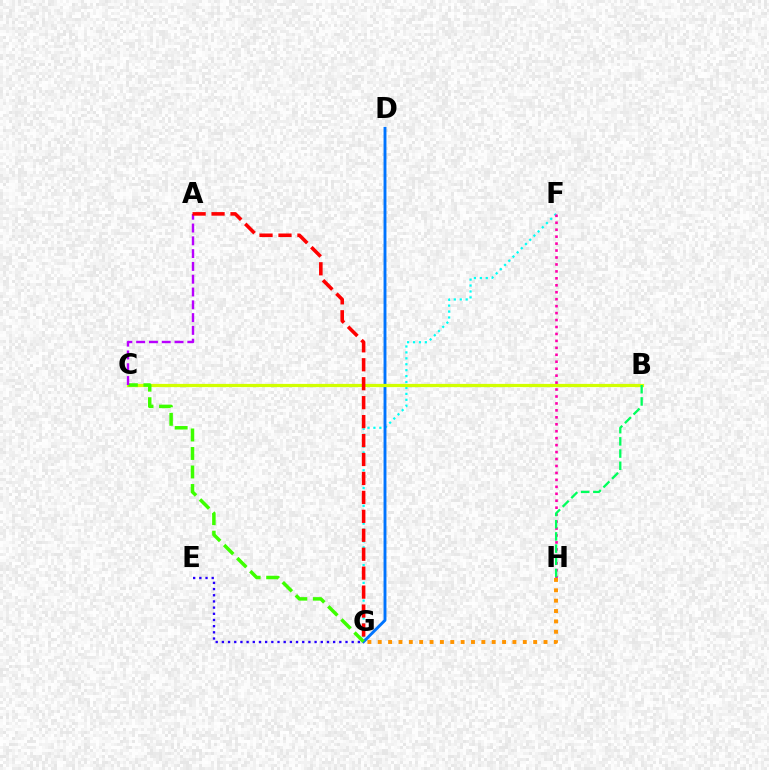{('F', 'G'): [{'color': '#00fff6', 'line_style': 'dotted', 'thickness': 1.61}], ('D', 'G'): [{'color': '#0074ff', 'line_style': 'solid', 'thickness': 2.08}], ('B', 'C'): [{'color': '#d1ff00', 'line_style': 'solid', 'thickness': 2.32}], ('F', 'H'): [{'color': '#ff00ac', 'line_style': 'dotted', 'thickness': 1.89}], ('C', 'G'): [{'color': '#3dff00', 'line_style': 'dashed', 'thickness': 2.51}], ('A', 'C'): [{'color': '#b900ff', 'line_style': 'dashed', 'thickness': 1.74}], ('B', 'H'): [{'color': '#00ff5c', 'line_style': 'dashed', 'thickness': 1.66}], ('E', 'G'): [{'color': '#2500ff', 'line_style': 'dotted', 'thickness': 1.68}], ('G', 'H'): [{'color': '#ff9400', 'line_style': 'dotted', 'thickness': 2.82}], ('A', 'G'): [{'color': '#ff0000', 'line_style': 'dashed', 'thickness': 2.57}]}